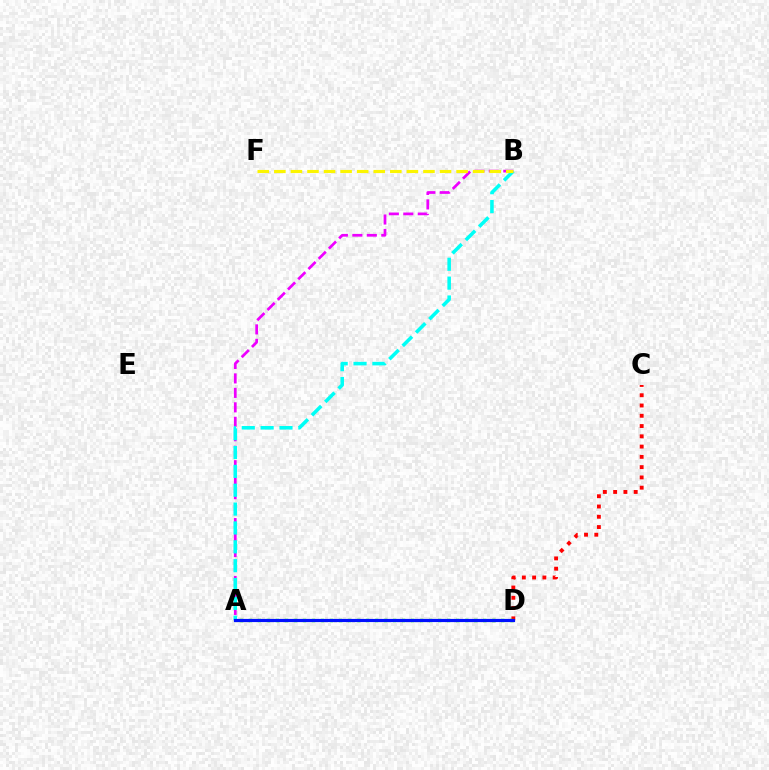{('A', 'B'): [{'color': '#ee00ff', 'line_style': 'dashed', 'thickness': 1.97}, {'color': '#00fff6', 'line_style': 'dashed', 'thickness': 2.56}], ('C', 'D'): [{'color': '#ff0000', 'line_style': 'dotted', 'thickness': 2.79}], ('A', 'D'): [{'color': '#08ff00', 'line_style': 'dotted', 'thickness': 2.45}, {'color': '#0010ff', 'line_style': 'solid', 'thickness': 2.28}], ('B', 'F'): [{'color': '#fcf500', 'line_style': 'dashed', 'thickness': 2.25}]}